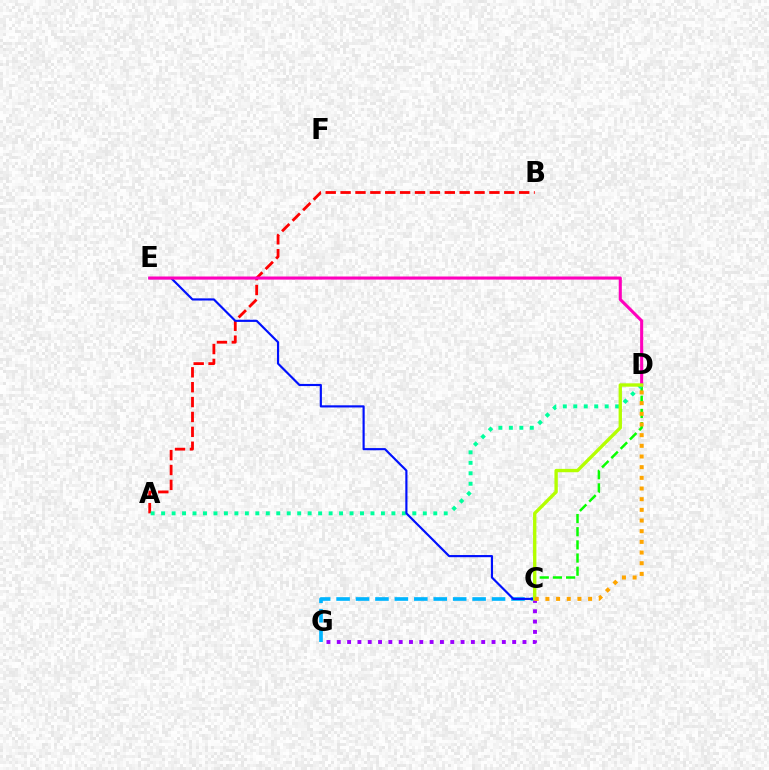{('C', 'G'): [{'color': '#00b5ff', 'line_style': 'dashed', 'thickness': 2.64}, {'color': '#9b00ff', 'line_style': 'dotted', 'thickness': 2.8}], ('A', 'B'): [{'color': '#ff0000', 'line_style': 'dashed', 'thickness': 2.02}], ('C', 'D'): [{'color': '#08ff00', 'line_style': 'dashed', 'thickness': 1.79}, {'color': '#b3ff00', 'line_style': 'solid', 'thickness': 2.41}, {'color': '#ffa500', 'line_style': 'dotted', 'thickness': 2.9}], ('A', 'D'): [{'color': '#00ff9d', 'line_style': 'dotted', 'thickness': 2.84}], ('C', 'E'): [{'color': '#0010ff', 'line_style': 'solid', 'thickness': 1.55}], ('D', 'E'): [{'color': '#ff00bd', 'line_style': 'solid', 'thickness': 2.22}]}